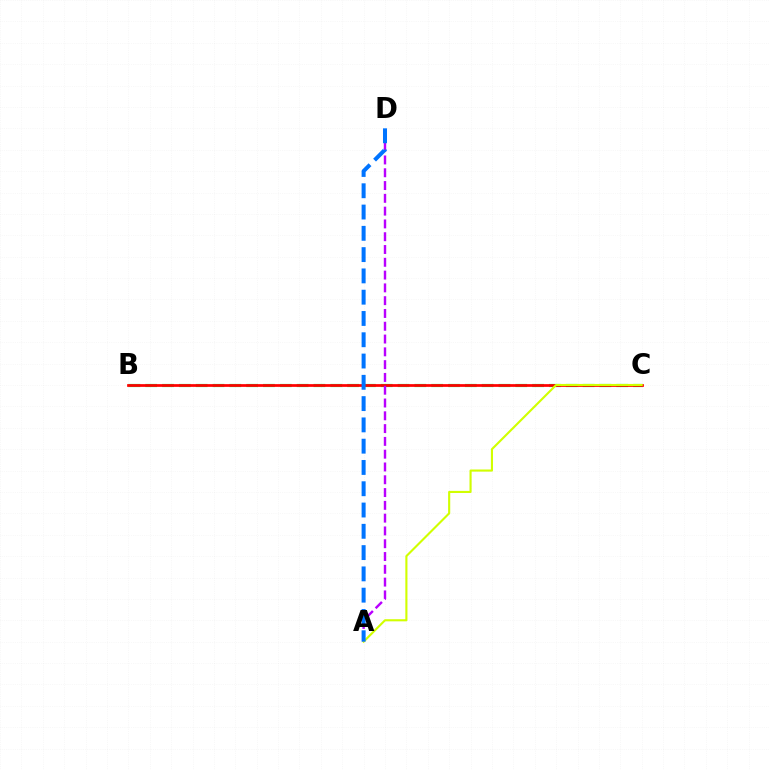{('B', 'C'): [{'color': '#00ff5c', 'line_style': 'dashed', 'thickness': 2.29}, {'color': '#ff0000', 'line_style': 'solid', 'thickness': 1.97}], ('A', 'D'): [{'color': '#b900ff', 'line_style': 'dashed', 'thickness': 1.74}, {'color': '#0074ff', 'line_style': 'dashed', 'thickness': 2.89}], ('A', 'C'): [{'color': '#d1ff00', 'line_style': 'solid', 'thickness': 1.53}]}